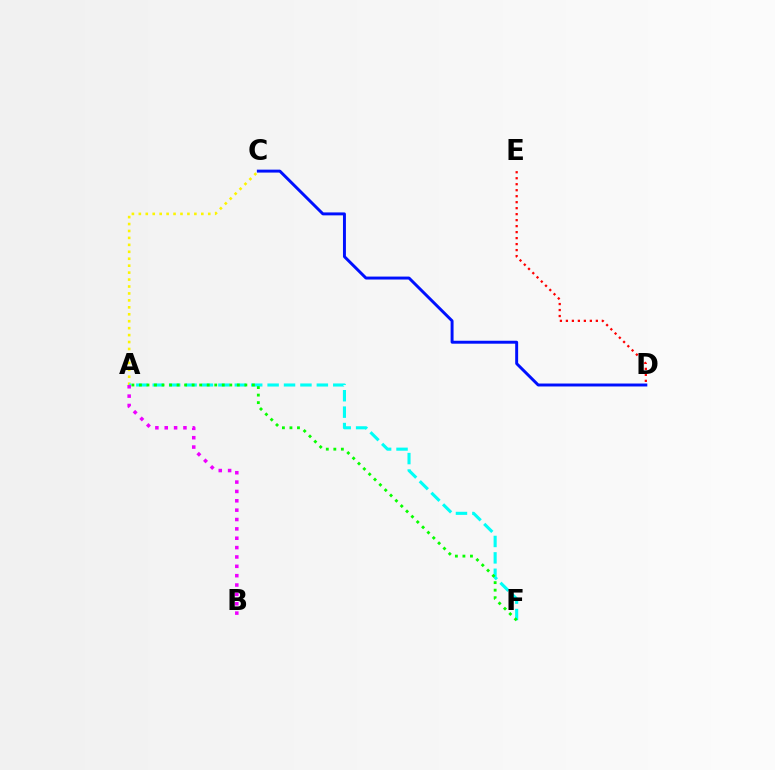{('A', 'C'): [{'color': '#fcf500', 'line_style': 'dotted', 'thickness': 1.89}], ('A', 'F'): [{'color': '#00fff6', 'line_style': 'dashed', 'thickness': 2.23}, {'color': '#08ff00', 'line_style': 'dotted', 'thickness': 2.05}], ('C', 'D'): [{'color': '#0010ff', 'line_style': 'solid', 'thickness': 2.12}], ('D', 'E'): [{'color': '#ff0000', 'line_style': 'dotted', 'thickness': 1.63}], ('A', 'B'): [{'color': '#ee00ff', 'line_style': 'dotted', 'thickness': 2.54}]}